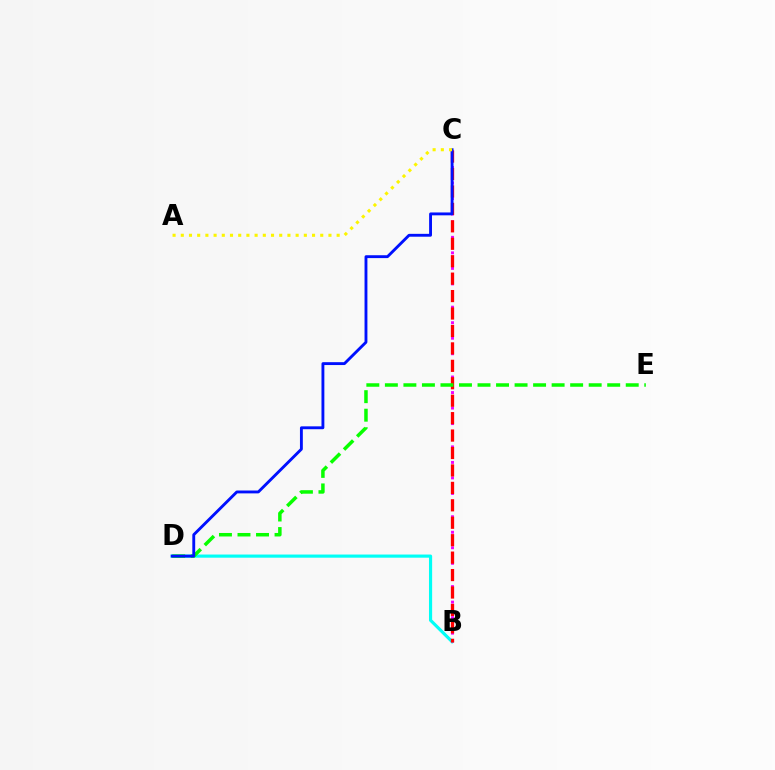{('B', 'D'): [{'color': '#00fff6', 'line_style': 'solid', 'thickness': 2.27}], ('B', 'C'): [{'color': '#ee00ff', 'line_style': 'dotted', 'thickness': 2.11}, {'color': '#ff0000', 'line_style': 'dashed', 'thickness': 2.37}], ('D', 'E'): [{'color': '#08ff00', 'line_style': 'dashed', 'thickness': 2.52}], ('C', 'D'): [{'color': '#0010ff', 'line_style': 'solid', 'thickness': 2.07}], ('A', 'C'): [{'color': '#fcf500', 'line_style': 'dotted', 'thickness': 2.23}]}